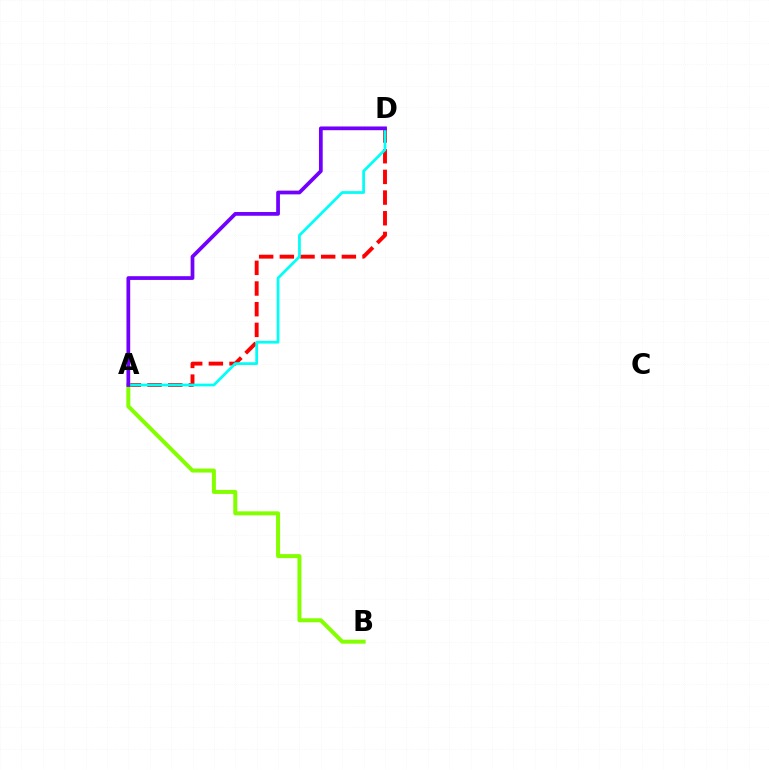{('A', 'D'): [{'color': '#ff0000', 'line_style': 'dashed', 'thickness': 2.81}, {'color': '#00fff6', 'line_style': 'solid', 'thickness': 1.98}, {'color': '#7200ff', 'line_style': 'solid', 'thickness': 2.69}], ('A', 'B'): [{'color': '#84ff00', 'line_style': 'solid', 'thickness': 2.88}]}